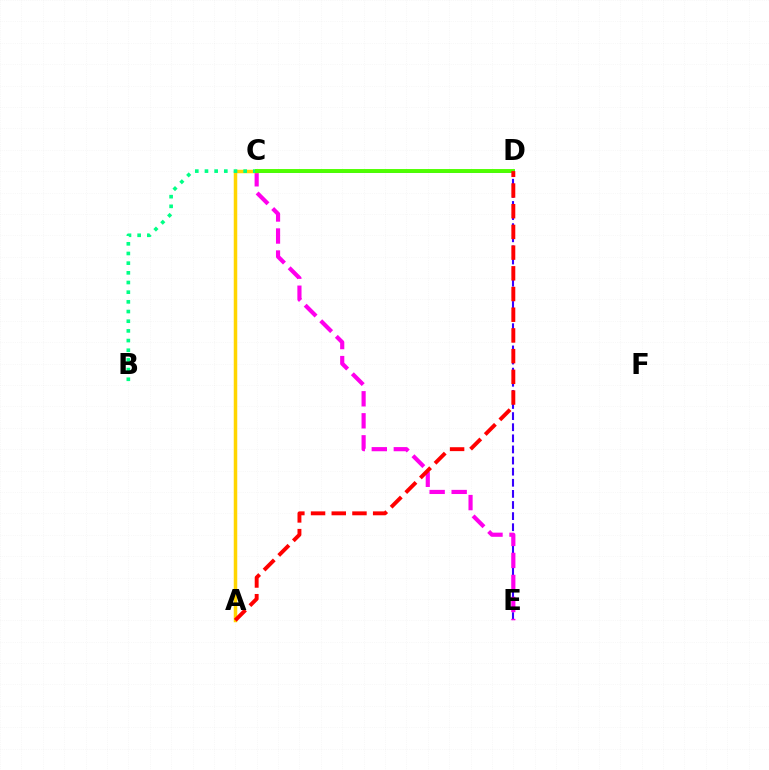{('D', 'E'): [{'color': '#3700ff', 'line_style': 'dashed', 'thickness': 1.51}], ('C', 'E'): [{'color': '#ff00ed', 'line_style': 'dashed', 'thickness': 2.99}], ('A', 'C'): [{'color': '#ffd500', 'line_style': 'solid', 'thickness': 2.52}], ('C', 'D'): [{'color': '#009eff', 'line_style': 'solid', 'thickness': 2.03}, {'color': '#4fff00', 'line_style': 'solid', 'thickness': 2.81}], ('B', 'C'): [{'color': '#00ff86', 'line_style': 'dotted', 'thickness': 2.63}], ('A', 'D'): [{'color': '#ff0000', 'line_style': 'dashed', 'thickness': 2.81}]}